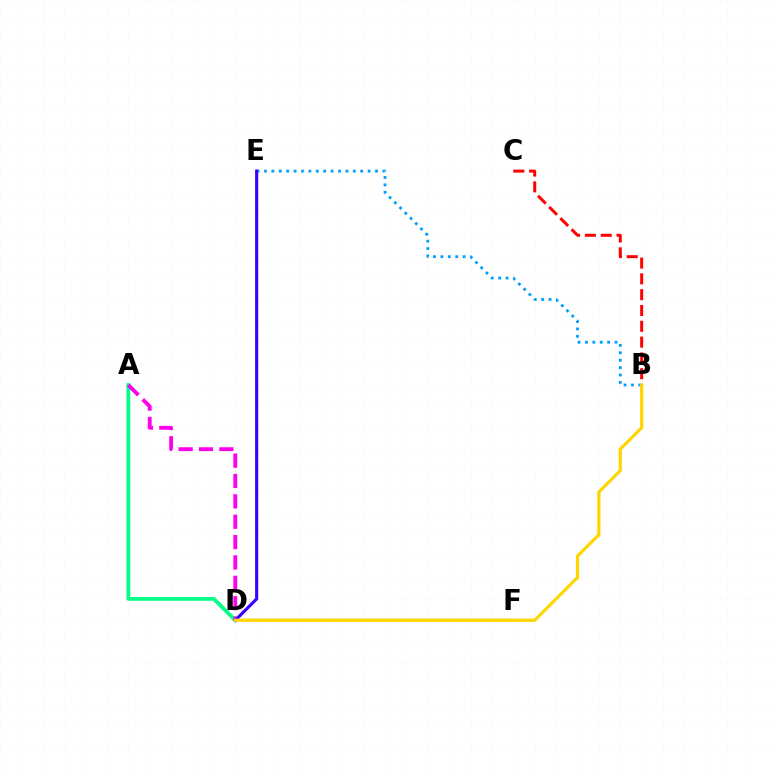{('A', 'D'): [{'color': '#00ff86', 'line_style': 'solid', 'thickness': 2.72}, {'color': '#ff00ed', 'line_style': 'dashed', 'thickness': 2.77}], ('B', 'E'): [{'color': '#009eff', 'line_style': 'dotted', 'thickness': 2.01}], ('B', 'C'): [{'color': '#ff0000', 'line_style': 'dashed', 'thickness': 2.15}], ('D', 'E'): [{'color': '#3700ff', 'line_style': 'solid', 'thickness': 2.24}], ('D', 'F'): [{'color': '#4fff00', 'line_style': 'solid', 'thickness': 1.59}], ('B', 'D'): [{'color': '#ffd500', 'line_style': 'solid', 'thickness': 2.29}]}